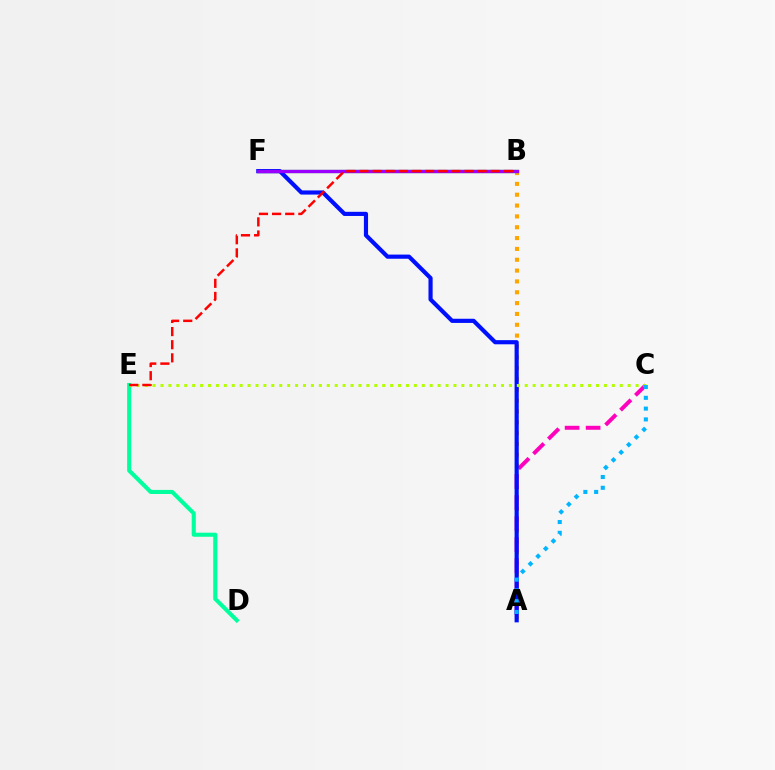{('D', 'E'): [{'color': '#00ff9d', 'line_style': 'solid', 'thickness': 2.93}], ('A', 'B'): [{'color': '#ffa500', 'line_style': 'dotted', 'thickness': 2.94}], ('B', 'F'): [{'color': '#08ff00', 'line_style': 'solid', 'thickness': 2.32}, {'color': '#9b00ff', 'line_style': 'solid', 'thickness': 2.42}], ('A', 'C'): [{'color': '#ff00bd', 'line_style': 'dashed', 'thickness': 2.85}, {'color': '#00b5ff', 'line_style': 'dotted', 'thickness': 2.93}], ('A', 'F'): [{'color': '#0010ff', 'line_style': 'solid', 'thickness': 2.99}], ('C', 'E'): [{'color': '#b3ff00', 'line_style': 'dotted', 'thickness': 2.15}], ('B', 'E'): [{'color': '#ff0000', 'line_style': 'dashed', 'thickness': 1.78}]}